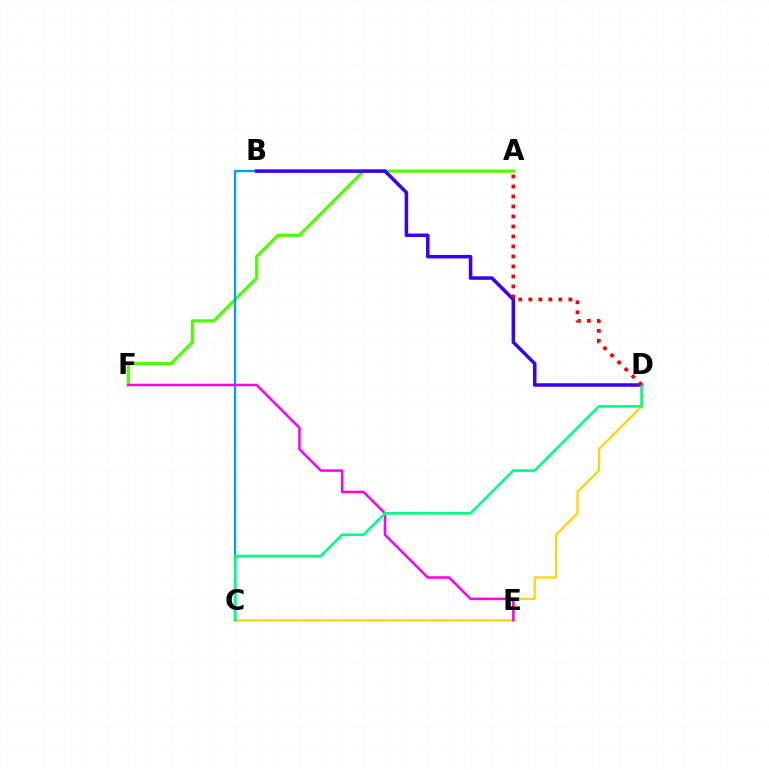{('A', 'F'): [{'color': '#4fff00', 'line_style': 'solid', 'thickness': 2.31}], ('B', 'C'): [{'color': '#009eff', 'line_style': 'solid', 'thickness': 1.68}], ('B', 'D'): [{'color': '#3700ff', 'line_style': 'solid', 'thickness': 2.53}], ('C', 'D'): [{'color': '#ffd500', 'line_style': 'solid', 'thickness': 1.59}, {'color': '#00ff86', 'line_style': 'solid', 'thickness': 1.92}], ('E', 'F'): [{'color': '#ff00ed', 'line_style': 'solid', 'thickness': 1.83}], ('A', 'D'): [{'color': '#ff0000', 'line_style': 'dotted', 'thickness': 2.72}]}